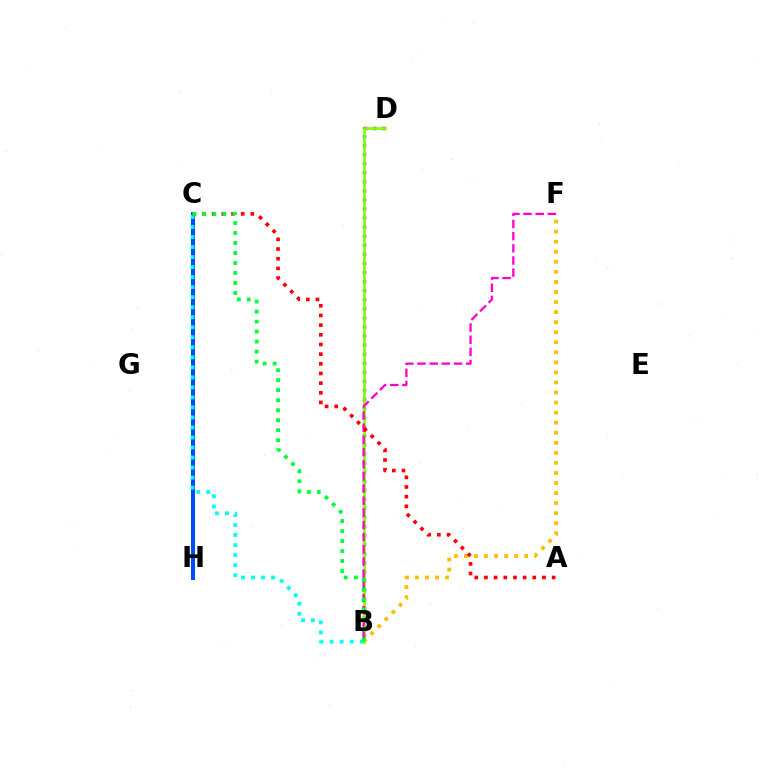{('C', 'H'): [{'color': '#004bff', 'line_style': 'solid', 'thickness': 2.87}], ('B', 'F'): [{'color': '#ffbd00', 'line_style': 'dotted', 'thickness': 2.73}, {'color': '#ff00cf', 'line_style': 'dashed', 'thickness': 1.65}], ('B', 'C'): [{'color': '#00fff6', 'line_style': 'dotted', 'thickness': 2.72}, {'color': '#00ff39', 'line_style': 'dotted', 'thickness': 2.72}], ('B', 'D'): [{'color': '#7200ff', 'line_style': 'dotted', 'thickness': 2.47}, {'color': '#84ff00', 'line_style': 'solid', 'thickness': 1.98}], ('A', 'C'): [{'color': '#ff0000', 'line_style': 'dotted', 'thickness': 2.63}]}